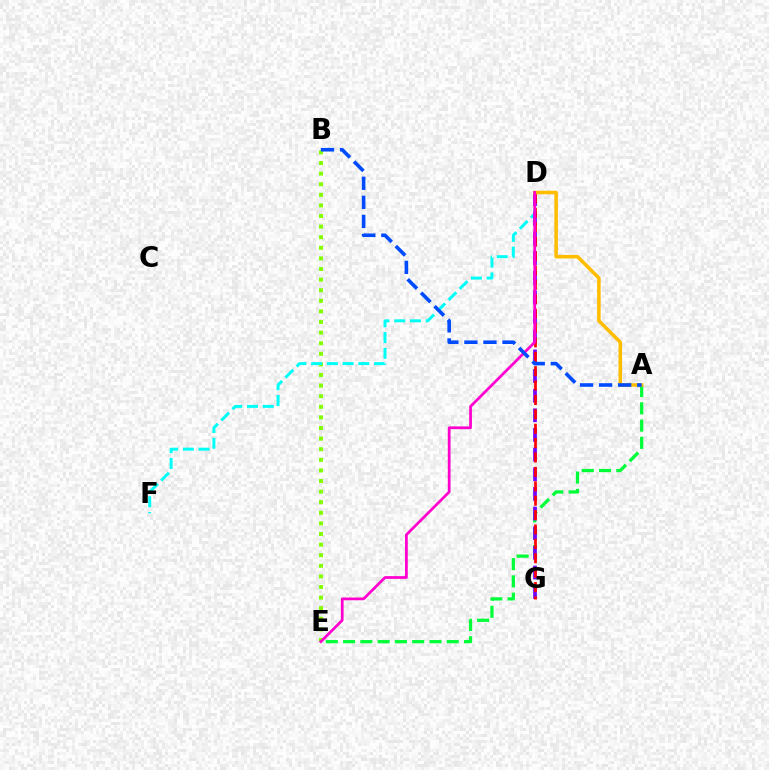{('B', 'E'): [{'color': '#84ff00', 'line_style': 'dotted', 'thickness': 2.88}], ('A', 'E'): [{'color': '#00ff39', 'line_style': 'dashed', 'thickness': 2.35}], ('D', 'F'): [{'color': '#00fff6', 'line_style': 'dashed', 'thickness': 2.14}], ('D', 'G'): [{'color': '#7200ff', 'line_style': 'dashed', 'thickness': 2.67}, {'color': '#ff0000', 'line_style': 'dashed', 'thickness': 1.95}], ('A', 'D'): [{'color': '#ffbd00', 'line_style': 'solid', 'thickness': 2.56}], ('D', 'E'): [{'color': '#ff00cf', 'line_style': 'solid', 'thickness': 1.98}], ('A', 'B'): [{'color': '#004bff', 'line_style': 'dashed', 'thickness': 2.59}]}